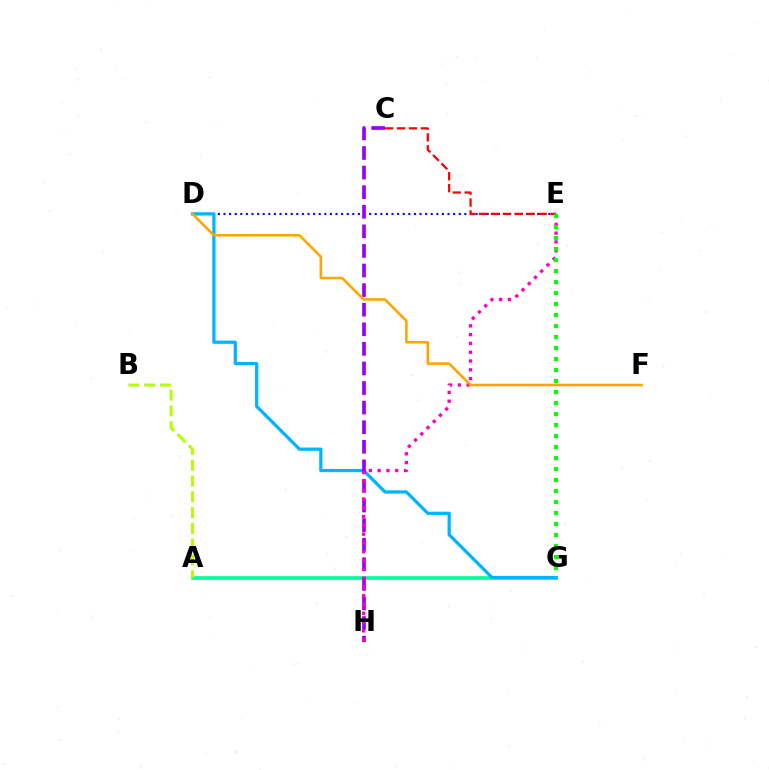{('D', 'E'): [{'color': '#0010ff', 'line_style': 'dotted', 'thickness': 1.52}], ('C', 'E'): [{'color': '#ff0000', 'line_style': 'dashed', 'thickness': 1.62}], ('A', 'G'): [{'color': '#00ff9d', 'line_style': 'solid', 'thickness': 2.66}], ('D', 'G'): [{'color': '#00b5ff', 'line_style': 'solid', 'thickness': 2.33}], ('C', 'H'): [{'color': '#9b00ff', 'line_style': 'dashed', 'thickness': 2.66}], ('E', 'H'): [{'color': '#ff00bd', 'line_style': 'dotted', 'thickness': 2.39}], ('D', 'F'): [{'color': '#ffa500', 'line_style': 'solid', 'thickness': 1.85}], ('E', 'G'): [{'color': '#08ff00', 'line_style': 'dotted', 'thickness': 2.99}], ('A', 'B'): [{'color': '#b3ff00', 'line_style': 'dashed', 'thickness': 2.15}]}